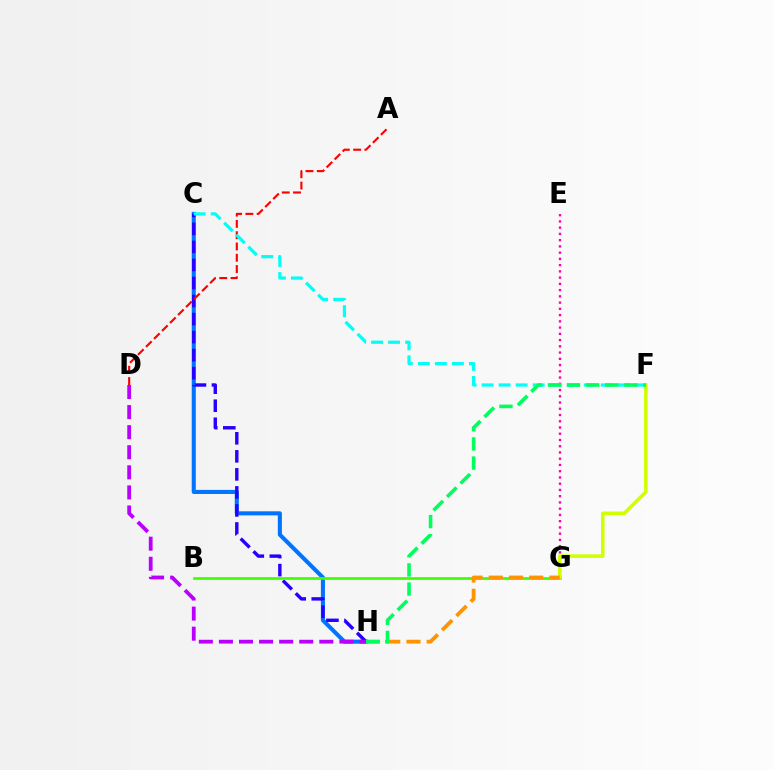{('E', 'G'): [{'color': '#ff00ac', 'line_style': 'dotted', 'thickness': 1.7}], ('C', 'H'): [{'color': '#0074ff', 'line_style': 'solid', 'thickness': 2.93}, {'color': '#2500ff', 'line_style': 'dashed', 'thickness': 2.45}], ('A', 'D'): [{'color': '#ff0000', 'line_style': 'dashed', 'thickness': 1.53}], ('B', 'G'): [{'color': '#3dff00', 'line_style': 'solid', 'thickness': 1.92}], ('F', 'G'): [{'color': '#d1ff00', 'line_style': 'solid', 'thickness': 2.58}], ('D', 'H'): [{'color': '#b900ff', 'line_style': 'dashed', 'thickness': 2.73}], ('C', 'F'): [{'color': '#00fff6', 'line_style': 'dashed', 'thickness': 2.31}], ('G', 'H'): [{'color': '#ff9400', 'line_style': 'dashed', 'thickness': 2.75}], ('F', 'H'): [{'color': '#00ff5c', 'line_style': 'dashed', 'thickness': 2.6}]}